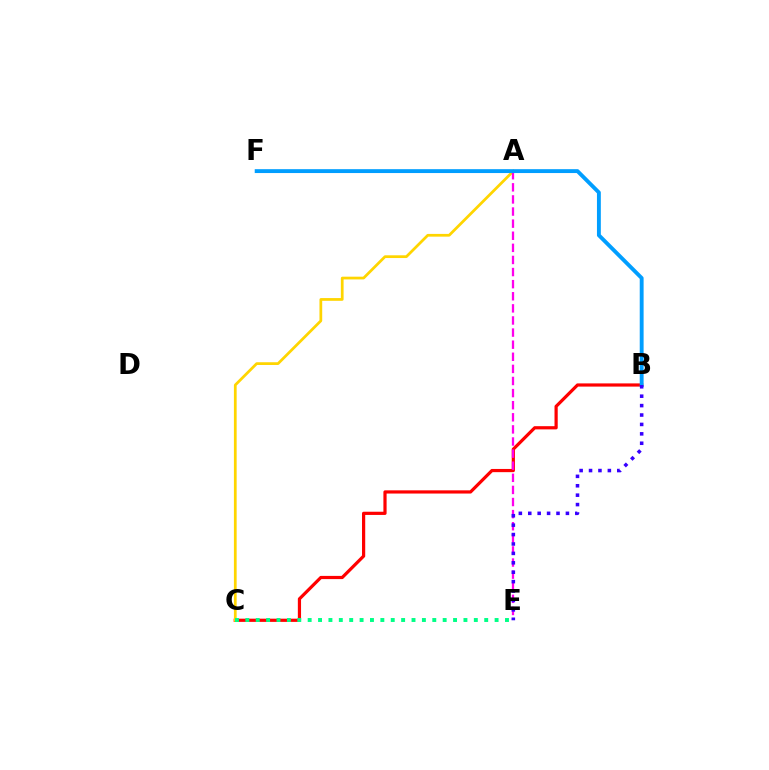{('B', 'C'): [{'color': '#ff0000', 'line_style': 'solid', 'thickness': 2.31}], ('A', 'F'): [{'color': '#4fff00', 'line_style': 'dotted', 'thickness': 1.9}], ('A', 'C'): [{'color': '#ffd500', 'line_style': 'solid', 'thickness': 1.98}], ('A', 'E'): [{'color': '#ff00ed', 'line_style': 'dashed', 'thickness': 1.64}], ('C', 'E'): [{'color': '#00ff86', 'line_style': 'dotted', 'thickness': 2.82}], ('B', 'F'): [{'color': '#009eff', 'line_style': 'solid', 'thickness': 2.79}], ('B', 'E'): [{'color': '#3700ff', 'line_style': 'dotted', 'thickness': 2.56}]}